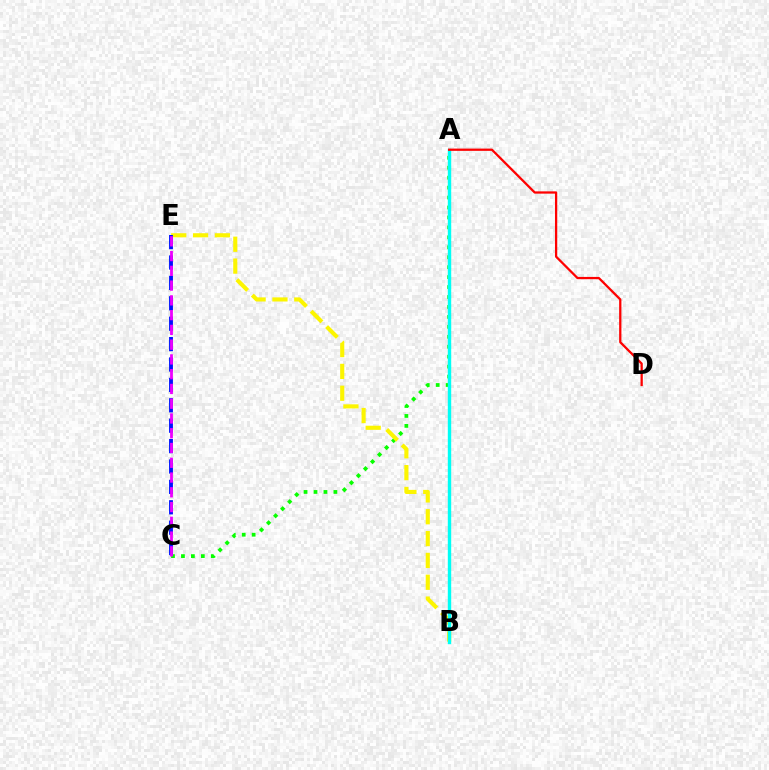{('A', 'C'): [{'color': '#08ff00', 'line_style': 'dotted', 'thickness': 2.7}], ('B', 'E'): [{'color': '#fcf500', 'line_style': 'dashed', 'thickness': 2.97}], ('A', 'B'): [{'color': '#00fff6', 'line_style': 'solid', 'thickness': 2.44}], ('A', 'D'): [{'color': '#ff0000', 'line_style': 'solid', 'thickness': 1.63}], ('C', 'E'): [{'color': '#0010ff', 'line_style': 'dashed', 'thickness': 2.77}, {'color': '#ee00ff', 'line_style': 'dashed', 'thickness': 2.01}]}